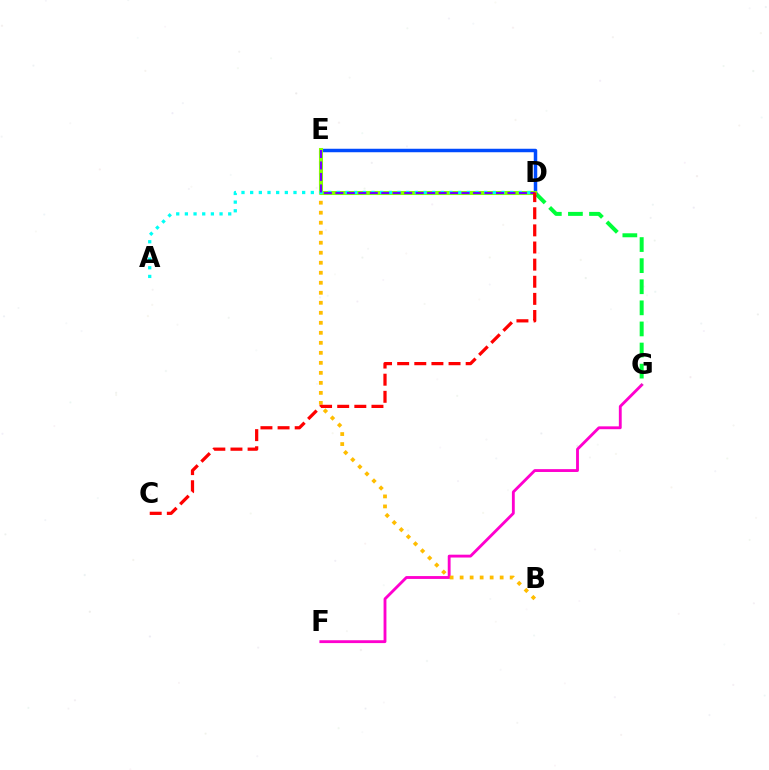{('F', 'G'): [{'color': '#ff00cf', 'line_style': 'solid', 'thickness': 2.05}], ('D', 'G'): [{'color': '#00ff39', 'line_style': 'dashed', 'thickness': 2.87}], ('D', 'E'): [{'color': '#004bff', 'line_style': 'solid', 'thickness': 2.5}, {'color': '#84ff00', 'line_style': 'solid', 'thickness': 2.93}, {'color': '#7200ff', 'line_style': 'dashed', 'thickness': 1.56}], ('B', 'E'): [{'color': '#ffbd00', 'line_style': 'dotted', 'thickness': 2.72}], ('A', 'D'): [{'color': '#00fff6', 'line_style': 'dotted', 'thickness': 2.35}], ('C', 'D'): [{'color': '#ff0000', 'line_style': 'dashed', 'thickness': 2.33}]}